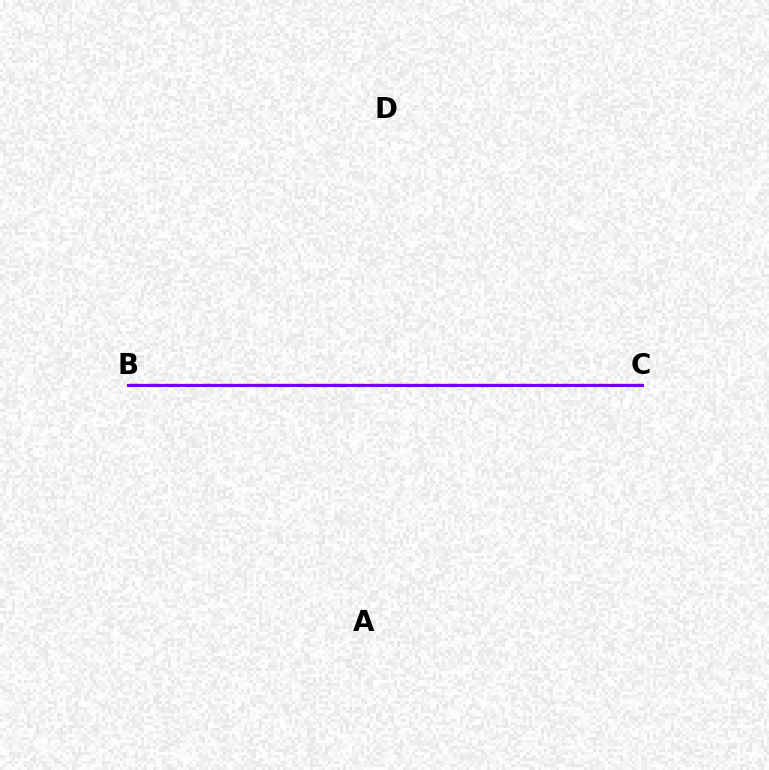{('B', 'C'): [{'color': '#00fff6', 'line_style': 'dotted', 'thickness': 2.17}, {'color': '#84ff00', 'line_style': 'dashed', 'thickness': 2.51}, {'color': '#ff0000', 'line_style': 'solid', 'thickness': 1.63}, {'color': '#7200ff', 'line_style': 'solid', 'thickness': 2.11}]}